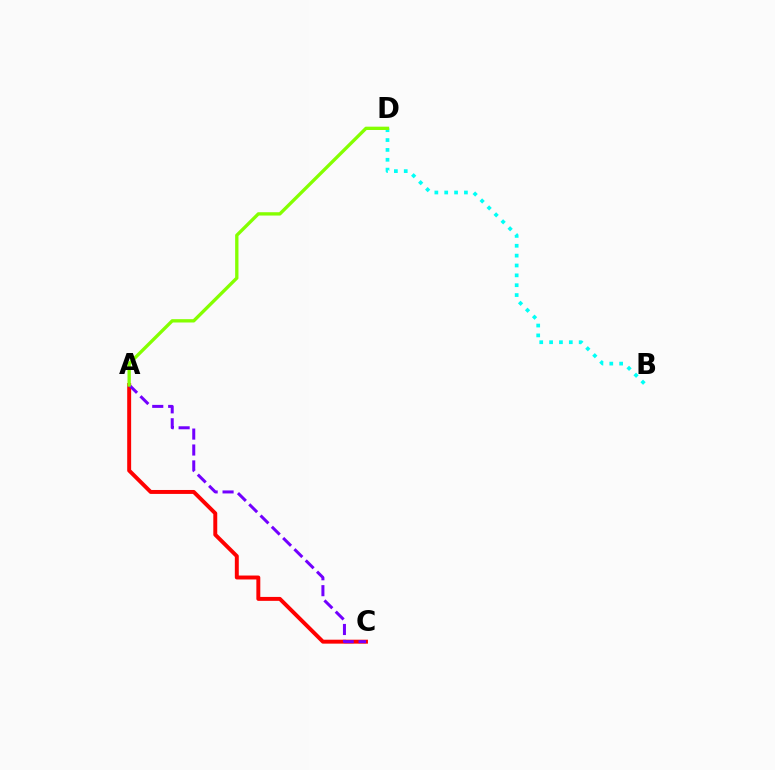{('A', 'C'): [{'color': '#ff0000', 'line_style': 'solid', 'thickness': 2.83}, {'color': '#7200ff', 'line_style': 'dashed', 'thickness': 2.16}], ('B', 'D'): [{'color': '#00fff6', 'line_style': 'dotted', 'thickness': 2.68}], ('A', 'D'): [{'color': '#84ff00', 'line_style': 'solid', 'thickness': 2.39}]}